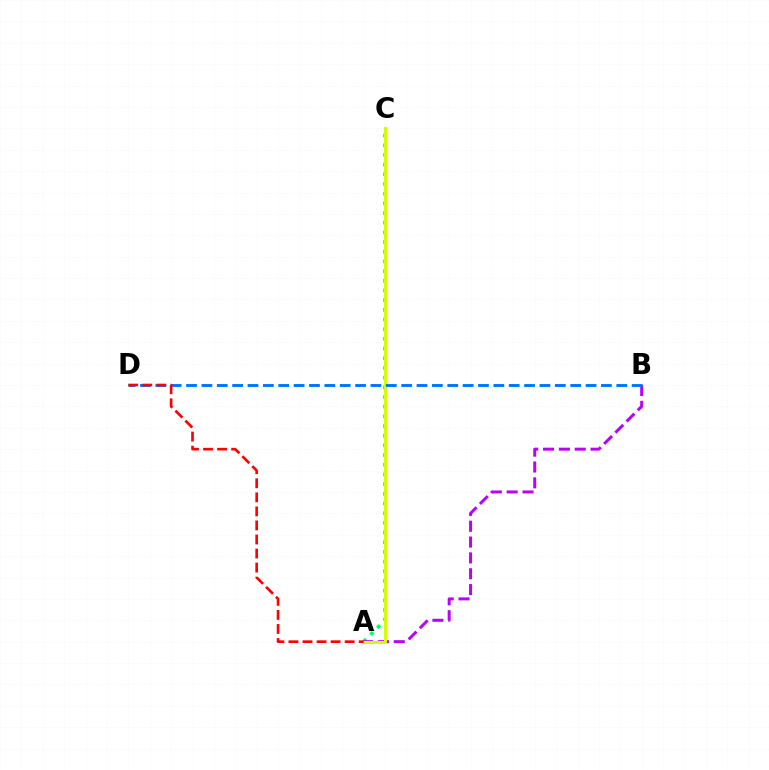{('A', 'C'): [{'color': '#00ff5c', 'line_style': 'dotted', 'thickness': 2.63}, {'color': '#d1ff00', 'line_style': 'solid', 'thickness': 2.15}], ('A', 'B'): [{'color': '#b900ff', 'line_style': 'dashed', 'thickness': 2.15}], ('B', 'D'): [{'color': '#0074ff', 'line_style': 'dashed', 'thickness': 2.09}], ('A', 'D'): [{'color': '#ff0000', 'line_style': 'dashed', 'thickness': 1.91}]}